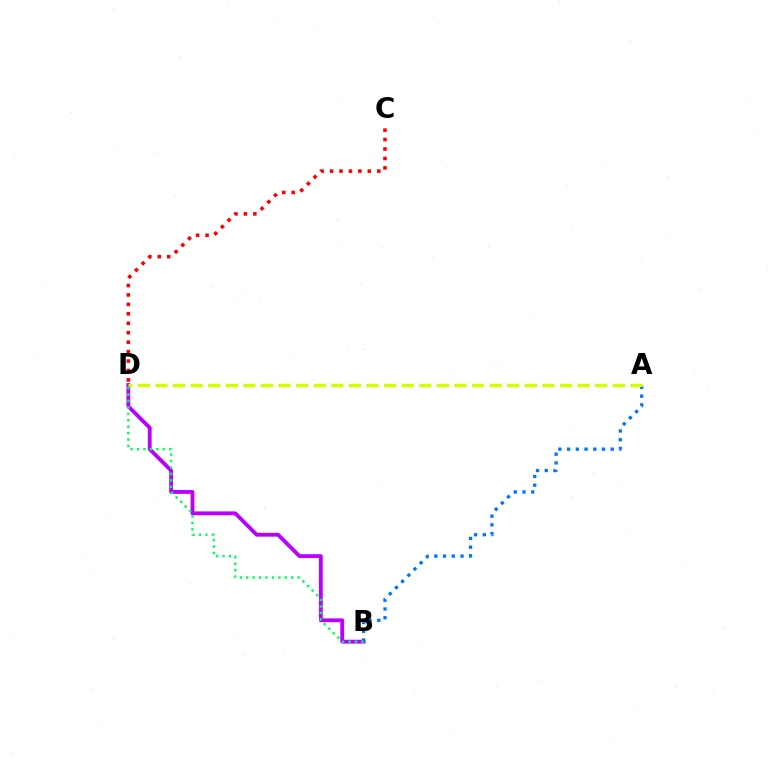{('B', 'D'): [{'color': '#b900ff', 'line_style': 'solid', 'thickness': 2.76}, {'color': '#00ff5c', 'line_style': 'dotted', 'thickness': 1.75}], ('A', 'B'): [{'color': '#0074ff', 'line_style': 'dotted', 'thickness': 2.37}], ('A', 'D'): [{'color': '#d1ff00', 'line_style': 'dashed', 'thickness': 2.39}], ('C', 'D'): [{'color': '#ff0000', 'line_style': 'dotted', 'thickness': 2.57}]}